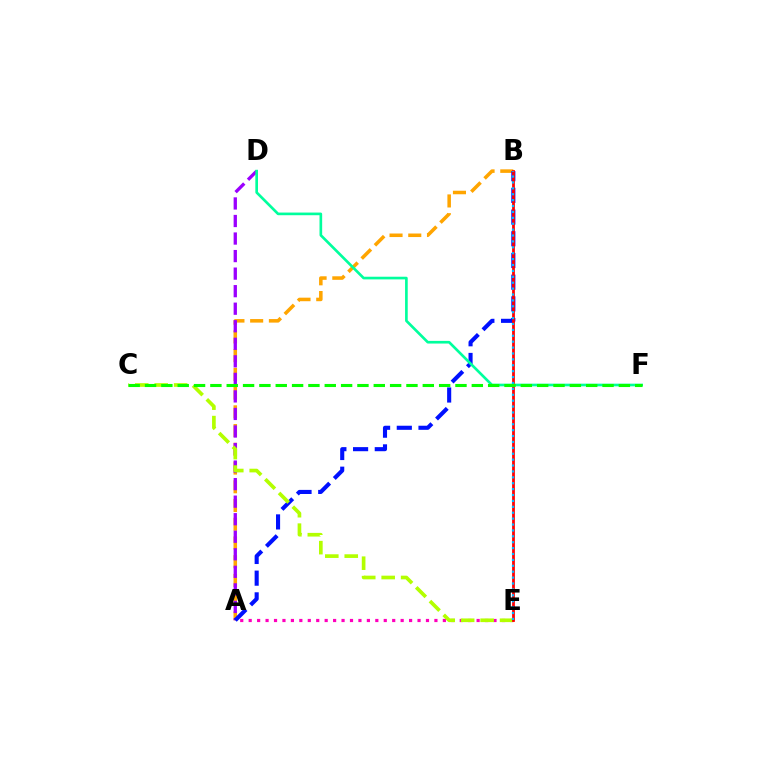{('A', 'E'): [{'color': '#ff00bd', 'line_style': 'dotted', 'thickness': 2.29}], ('A', 'B'): [{'color': '#ffa500', 'line_style': 'dashed', 'thickness': 2.54}, {'color': '#0010ff', 'line_style': 'dashed', 'thickness': 2.95}], ('A', 'D'): [{'color': '#9b00ff', 'line_style': 'dashed', 'thickness': 2.38}], ('C', 'E'): [{'color': '#b3ff00', 'line_style': 'dashed', 'thickness': 2.64}], ('B', 'E'): [{'color': '#ff0000', 'line_style': 'solid', 'thickness': 2.0}, {'color': '#00b5ff', 'line_style': 'dotted', 'thickness': 1.6}], ('D', 'F'): [{'color': '#00ff9d', 'line_style': 'solid', 'thickness': 1.92}], ('C', 'F'): [{'color': '#08ff00', 'line_style': 'dashed', 'thickness': 2.22}]}